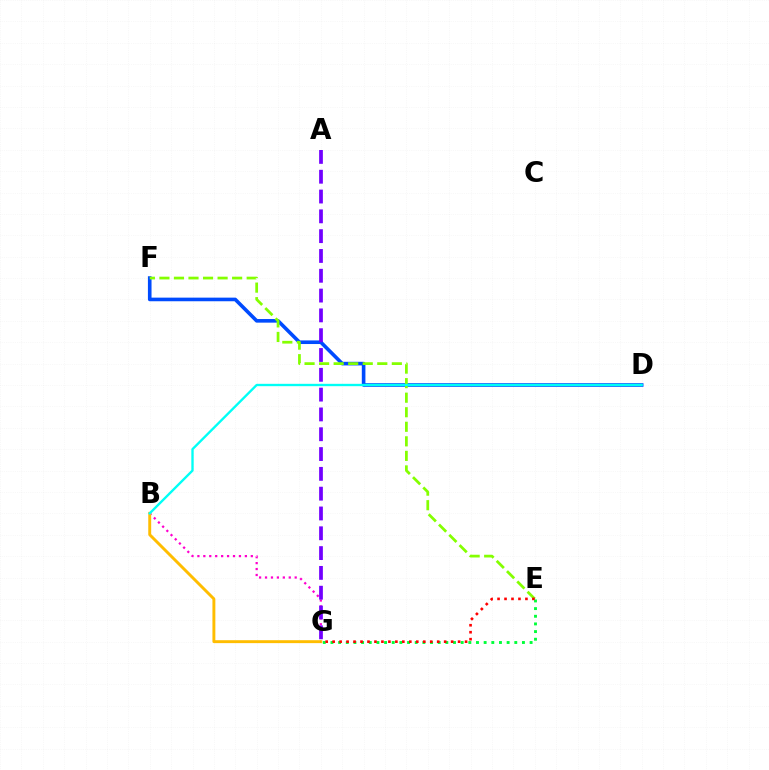{('D', 'F'): [{'color': '#004bff', 'line_style': 'solid', 'thickness': 2.6}], ('B', 'G'): [{'color': '#ff00cf', 'line_style': 'dotted', 'thickness': 1.61}, {'color': '#ffbd00', 'line_style': 'solid', 'thickness': 2.1}], ('E', 'F'): [{'color': '#84ff00', 'line_style': 'dashed', 'thickness': 1.98}], ('A', 'G'): [{'color': '#7200ff', 'line_style': 'dashed', 'thickness': 2.69}], ('E', 'G'): [{'color': '#00ff39', 'line_style': 'dotted', 'thickness': 2.08}, {'color': '#ff0000', 'line_style': 'dotted', 'thickness': 1.89}], ('B', 'D'): [{'color': '#00fff6', 'line_style': 'solid', 'thickness': 1.69}]}